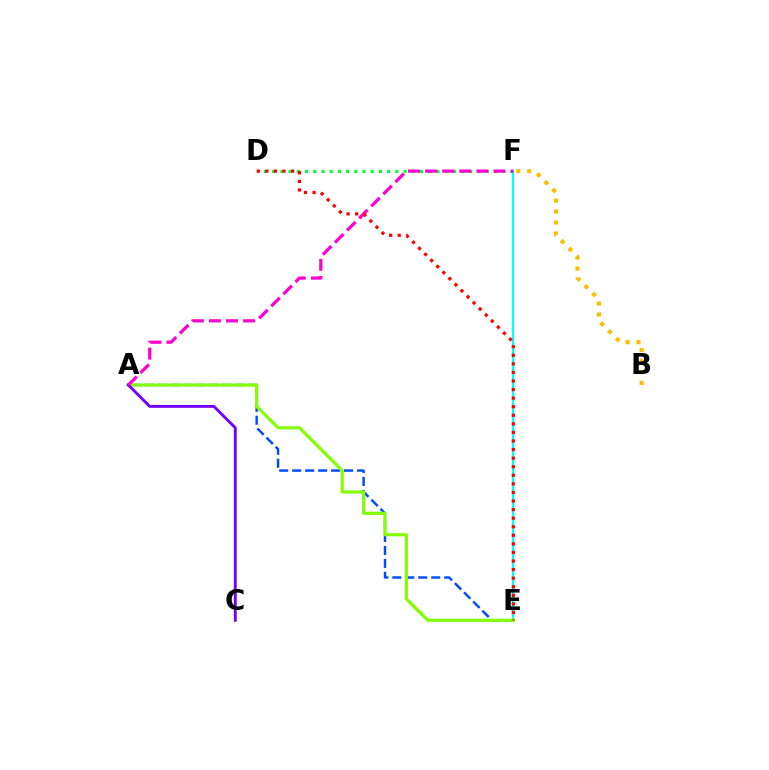{('E', 'F'): [{'color': '#00fff6', 'line_style': 'solid', 'thickness': 1.6}], ('A', 'E'): [{'color': '#004bff', 'line_style': 'dashed', 'thickness': 1.76}, {'color': '#84ff00', 'line_style': 'solid', 'thickness': 2.28}], ('A', 'C'): [{'color': '#7200ff', 'line_style': 'solid', 'thickness': 2.08}], ('D', 'F'): [{'color': '#00ff39', 'line_style': 'dotted', 'thickness': 2.23}], ('A', 'F'): [{'color': '#ff00cf', 'line_style': 'dashed', 'thickness': 2.32}], ('D', 'E'): [{'color': '#ff0000', 'line_style': 'dotted', 'thickness': 2.33}], ('B', 'F'): [{'color': '#ffbd00', 'line_style': 'dotted', 'thickness': 2.98}]}